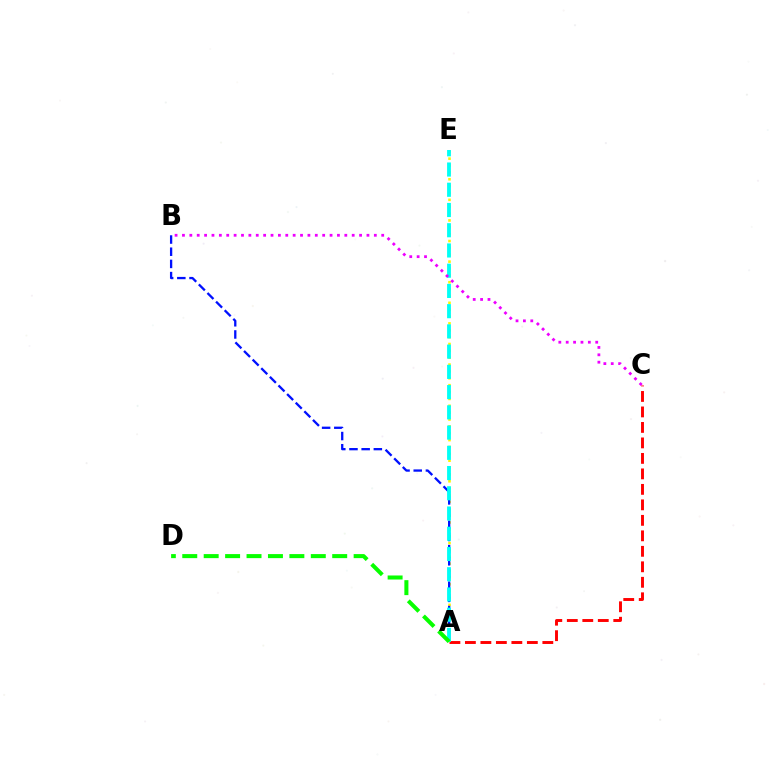{('A', 'E'): [{'color': '#fcf500', 'line_style': 'dotted', 'thickness': 1.87}, {'color': '#00fff6', 'line_style': 'dashed', 'thickness': 2.75}], ('A', 'B'): [{'color': '#0010ff', 'line_style': 'dashed', 'thickness': 1.66}], ('A', 'C'): [{'color': '#ff0000', 'line_style': 'dashed', 'thickness': 2.1}], ('A', 'D'): [{'color': '#08ff00', 'line_style': 'dashed', 'thickness': 2.91}], ('B', 'C'): [{'color': '#ee00ff', 'line_style': 'dotted', 'thickness': 2.01}]}